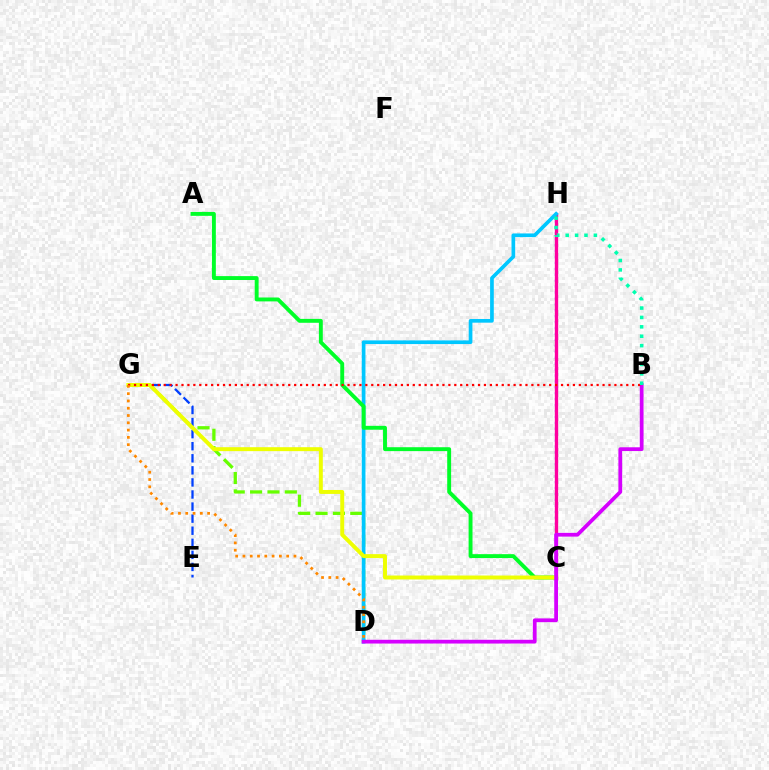{('C', 'H'): [{'color': '#4f00ff', 'line_style': 'dotted', 'thickness': 1.61}, {'color': '#ff00a0', 'line_style': 'solid', 'thickness': 2.4}], ('D', 'G'): [{'color': '#66ff00', 'line_style': 'dashed', 'thickness': 2.36}, {'color': '#ff8800', 'line_style': 'dotted', 'thickness': 1.98}], ('D', 'H'): [{'color': '#00c7ff', 'line_style': 'solid', 'thickness': 2.65}], ('A', 'C'): [{'color': '#00ff27', 'line_style': 'solid', 'thickness': 2.81}], ('E', 'G'): [{'color': '#003fff', 'line_style': 'dashed', 'thickness': 1.64}], ('C', 'G'): [{'color': '#eeff00', 'line_style': 'solid', 'thickness': 2.84}], ('B', 'D'): [{'color': '#d600ff', 'line_style': 'solid', 'thickness': 2.71}], ('B', 'G'): [{'color': '#ff0000', 'line_style': 'dotted', 'thickness': 1.61}], ('B', 'H'): [{'color': '#00ffaf', 'line_style': 'dotted', 'thickness': 2.55}]}